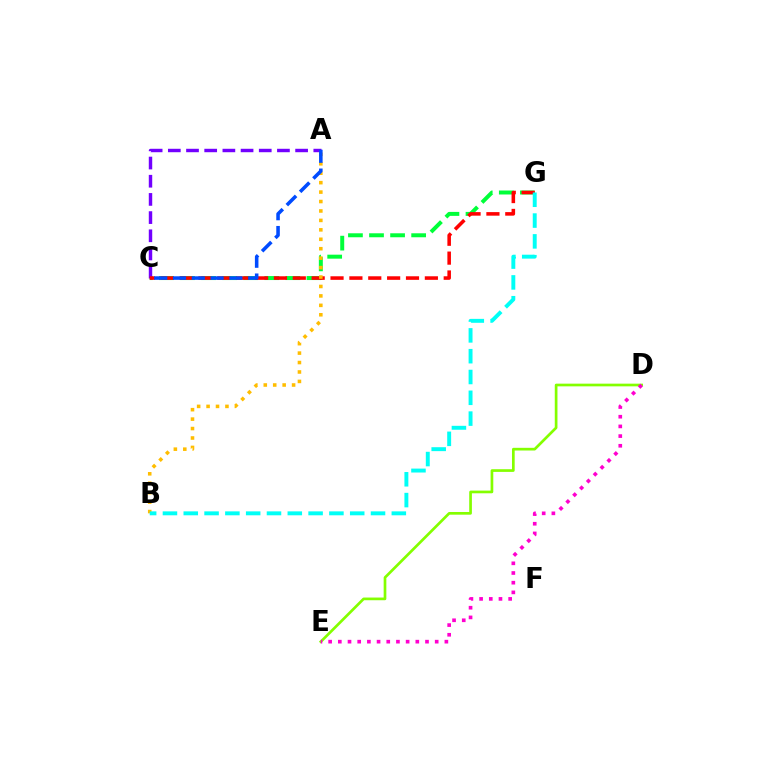{('D', 'E'): [{'color': '#84ff00', 'line_style': 'solid', 'thickness': 1.94}, {'color': '#ff00cf', 'line_style': 'dotted', 'thickness': 2.63}], ('C', 'G'): [{'color': '#00ff39', 'line_style': 'dashed', 'thickness': 2.86}, {'color': '#ff0000', 'line_style': 'dashed', 'thickness': 2.56}], ('A', 'C'): [{'color': '#7200ff', 'line_style': 'dashed', 'thickness': 2.47}, {'color': '#004bff', 'line_style': 'dashed', 'thickness': 2.55}], ('A', 'B'): [{'color': '#ffbd00', 'line_style': 'dotted', 'thickness': 2.56}], ('B', 'G'): [{'color': '#00fff6', 'line_style': 'dashed', 'thickness': 2.83}]}